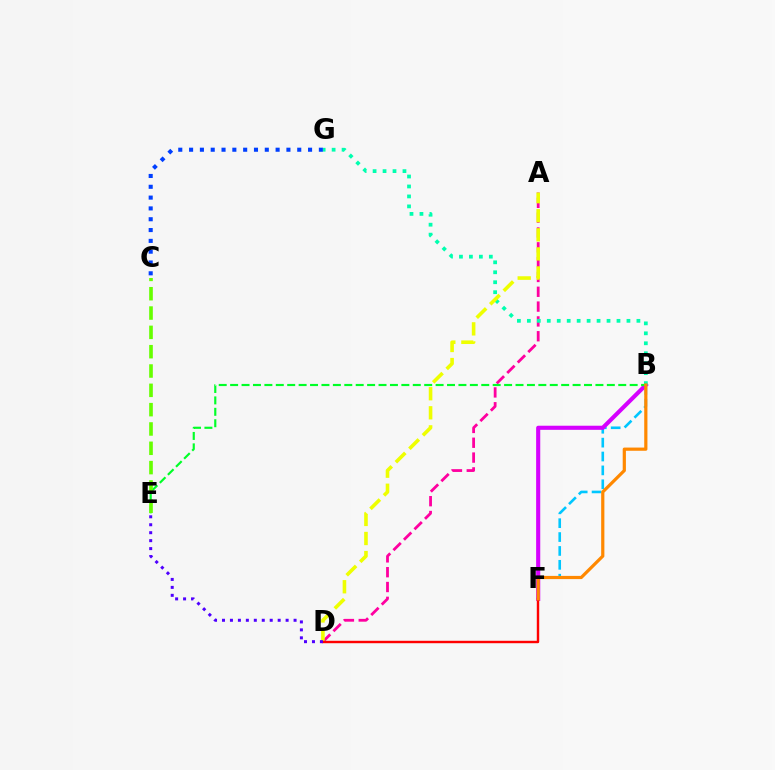{('A', 'D'): [{'color': '#ff00a0', 'line_style': 'dashed', 'thickness': 2.01}, {'color': '#eeff00', 'line_style': 'dashed', 'thickness': 2.59}], ('B', 'F'): [{'color': '#00c7ff', 'line_style': 'dashed', 'thickness': 1.89}, {'color': '#d600ff', 'line_style': 'solid', 'thickness': 2.96}, {'color': '#ff8800', 'line_style': 'solid', 'thickness': 2.31}], ('C', 'G'): [{'color': '#003fff', 'line_style': 'dotted', 'thickness': 2.94}], ('B', 'G'): [{'color': '#00ffaf', 'line_style': 'dotted', 'thickness': 2.71}], ('D', 'F'): [{'color': '#ff0000', 'line_style': 'solid', 'thickness': 1.74}], ('B', 'E'): [{'color': '#00ff27', 'line_style': 'dashed', 'thickness': 1.55}], ('C', 'E'): [{'color': '#66ff00', 'line_style': 'dashed', 'thickness': 2.62}], ('D', 'E'): [{'color': '#4f00ff', 'line_style': 'dotted', 'thickness': 2.16}]}